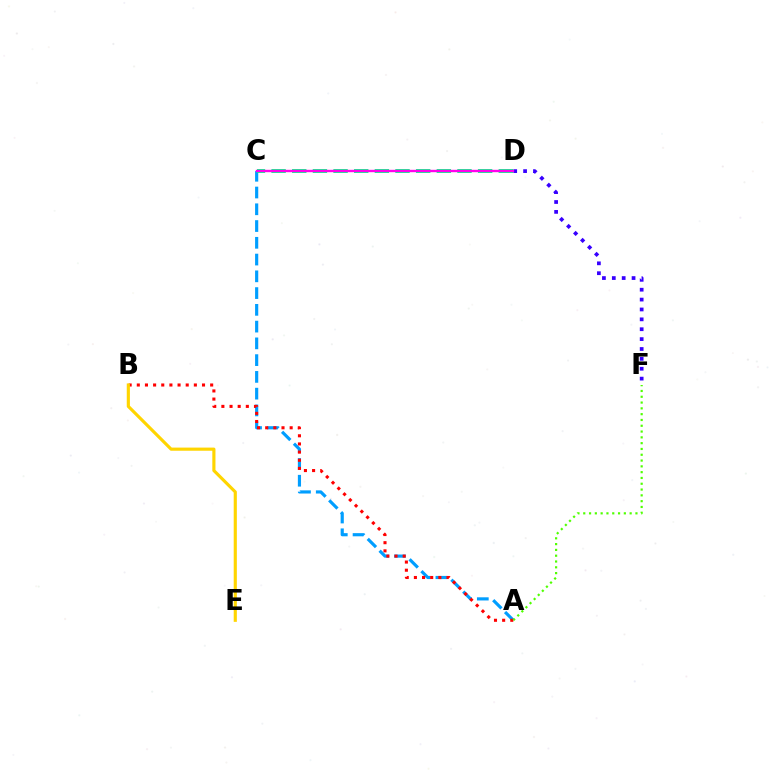{('A', 'C'): [{'color': '#009eff', 'line_style': 'dashed', 'thickness': 2.28}], ('A', 'B'): [{'color': '#ff0000', 'line_style': 'dotted', 'thickness': 2.21}], ('D', 'F'): [{'color': '#3700ff', 'line_style': 'dotted', 'thickness': 2.68}], ('B', 'E'): [{'color': '#ffd500', 'line_style': 'solid', 'thickness': 2.26}], ('A', 'F'): [{'color': '#4fff00', 'line_style': 'dotted', 'thickness': 1.58}], ('C', 'D'): [{'color': '#00ff86', 'line_style': 'dashed', 'thickness': 2.81}, {'color': '#ff00ed', 'line_style': 'solid', 'thickness': 1.71}]}